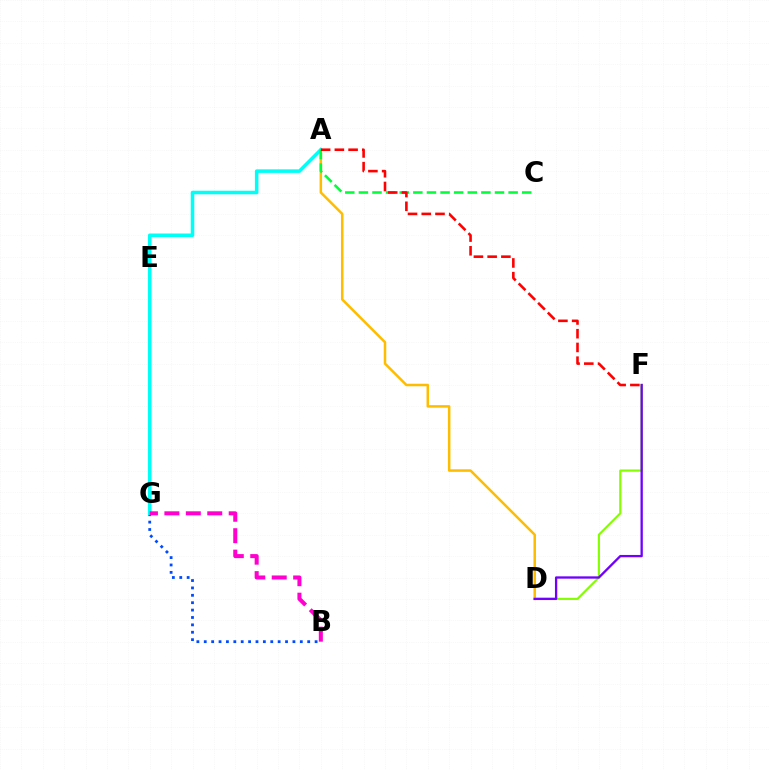{('B', 'G'): [{'color': '#004bff', 'line_style': 'dotted', 'thickness': 2.01}, {'color': '#ff00cf', 'line_style': 'dashed', 'thickness': 2.91}], ('D', 'F'): [{'color': '#84ff00', 'line_style': 'solid', 'thickness': 1.55}, {'color': '#7200ff', 'line_style': 'solid', 'thickness': 1.67}], ('A', 'D'): [{'color': '#ffbd00', 'line_style': 'solid', 'thickness': 1.81}], ('A', 'G'): [{'color': '#00fff6', 'line_style': 'solid', 'thickness': 2.54}], ('A', 'C'): [{'color': '#00ff39', 'line_style': 'dashed', 'thickness': 1.85}], ('A', 'F'): [{'color': '#ff0000', 'line_style': 'dashed', 'thickness': 1.87}]}